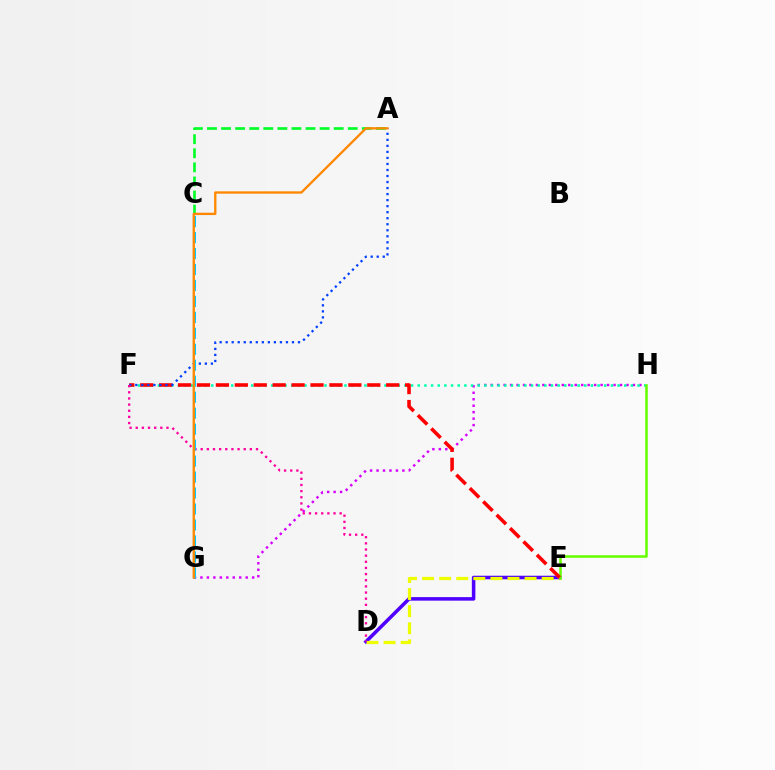{('D', 'E'): [{'color': '#4f00ff', 'line_style': 'solid', 'thickness': 2.54}, {'color': '#eeff00', 'line_style': 'dashed', 'thickness': 2.32}], ('G', 'H'): [{'color': '#d600ff', 'line_style': 'dotted', 'thickness': 1.76}], ('F', 'H'): [{'color': '#00ffaf', 'line_style': 'dotted', 'thickness': 1.81}], ('A', 'C'): [{'color': '#00ff27', 'line_style': 'dashed', 'thickness': 1.91}], ('E', 'H'): [{'color': '#66ff00', 'line_style': 'solid', 'thickness': 1.84}], ('E', 'F'): [{'color': '#ff0000', 'line_style': 'dashed', 'thickness': 2.57}], ('A', 'F'): [{'color': '#003fff', 'line_style': 'dotted', 'thickness': 1.64}], ('D', 'F'): [{'color': '#ff00a0', 'line_style': 'dotted', 'thickness': 1.67}], ('C', 'G'): [{'color': '#00c7ff', 'line_style': 'dashed', 'thickness': 2.17}], ('A', 'G'): [{'color': '#ff8800', 'line_style': 'solid', 'thickness': 1.68}]}